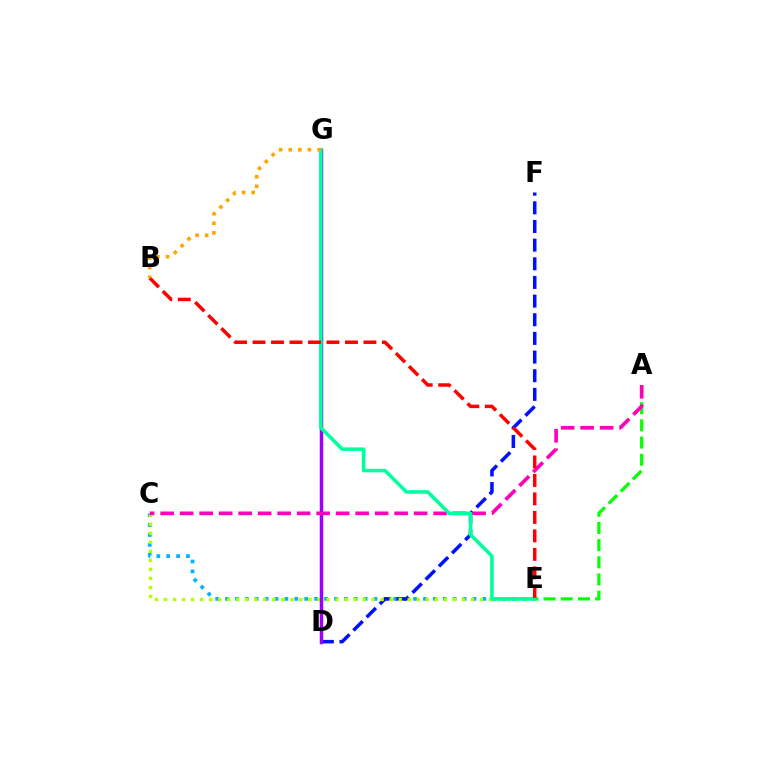{('C', 'E'): [{'color': '#00b5ff', 'line_style': 'dotted', 'thickness': 2.69}, {'color': '#b3ff00', 'line_style': 'dotted', 'thickness': 2.45}], ('A', 'E'): [{'color': '#08ff00', 'line_style': 'dashed', 'thickness': 2.33}], ('D', 'F'): [{'color': '#0010ff', 'line_style': 'dashed', 'thickness': 2.53}], ('D', 'G'): [{'color': '#9b00ff', 'line_style': 'solid', 'thickness': 2.51}], ('A', 'C'): [{'color': '#ff00bd', 'line_style': 'dashed', 'thickness': 2.65}], ('E', 'G'): [{'color': '#00ff9d', 'line_style': 'solid', 'thickness': 2.57}], ('B', 'E'): [{'color': '#ff0000', 'line_style': 'dashed', 'thickness': 2.51}], ('B', 'G'): [{'color': '#ffa500', 'line_style': 'dotted', 'thickness': 2.61}]}